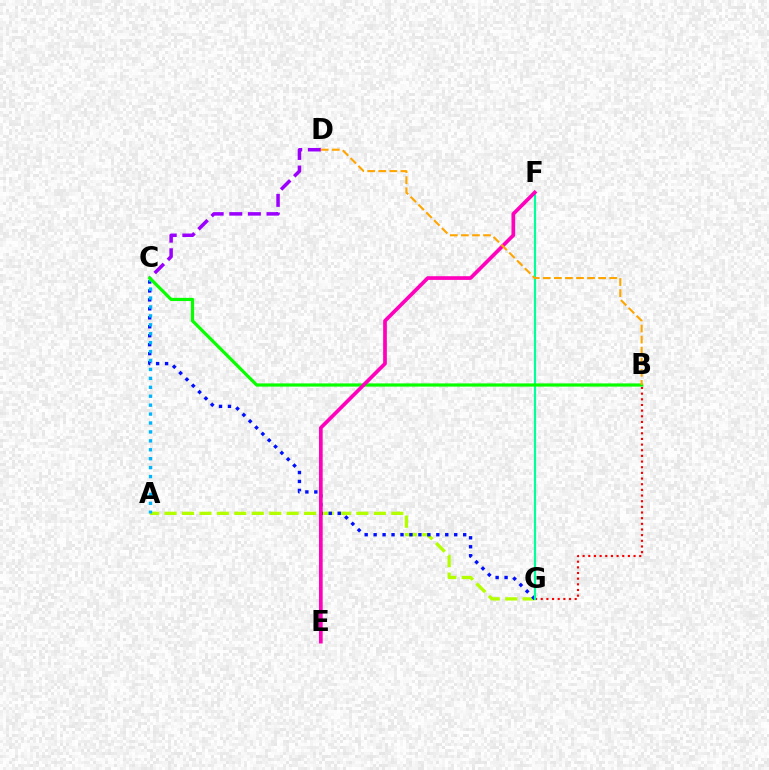{('B', 'G'): [{'color': '#ff0000', 'line_style': 'dotted', 'thickness': 1.54}], ('A', 'G'): [{'color': '#b3ff00', 'line_style': 'dashed', 'thickness': 2.37}], ('C', 'D'): [{'color': '#9b00ff', 'line_style': 'dashed', 'thickness': 2.53}], ('C', 'G'): [{'color': '#0010ff', 'line_style': 'dotted', 'thickness': 2.43}], ('F', 'G'): [{'color': '#00ff9d', 'line_style': 'solid', 'thickness': 1.56}], ('A', 'C'): [{'color': '#00b5ff', 'line_style': 'dotted', 'thickness': 2.43}], ('B', 'C'): [{'color': '#08ff00', 'line_style': 'solid', 'thickness': 2.31}], ('E', 'F'): [{'color': '#ff00bd', 'line_style': 'solid', 'thickness': 2.66}], ('B', 'D'): [{'color': '#ffa500', 'line_style': 'dashed', 'thickness': 1.5}]}